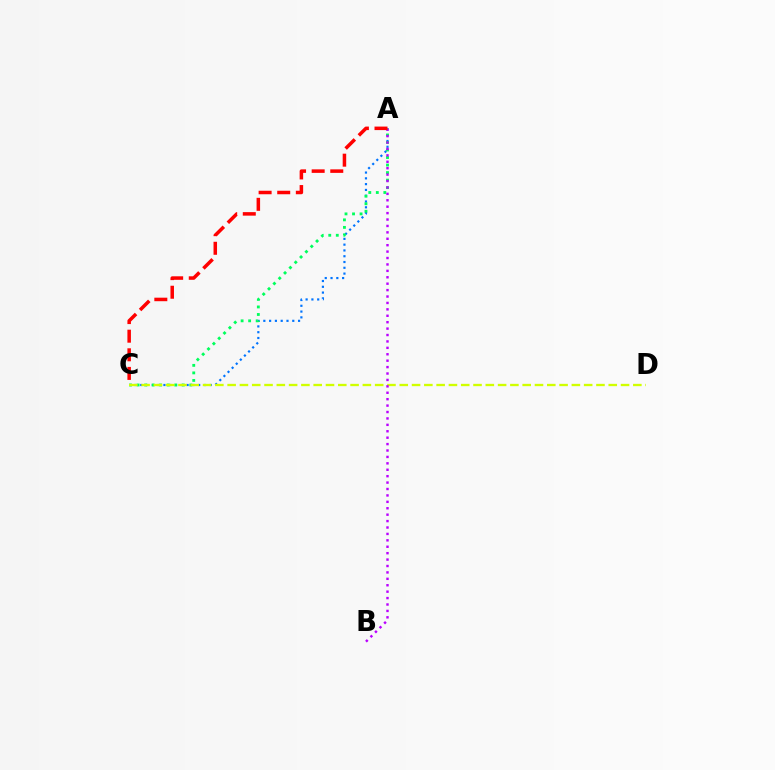{('A', 'C'): [{'color': '#0074ff', 'line_style': 'dotted', 'thickness': 1.57}, {'color': '#00ff5c', 'line_style': 'dotted', 'thickness': 2.05}, {'color': '#ff0000', 'line_style': 'dashed', 'thickness': 2.53}], ('C', 'D'): [{'color': '#d1ff00', 'line_style': 'dashed', 'thickness': 1.67}], ('A', 'B'): [{'color': '#b900ff', 'line_style': 'dotted', 'thickness': 1.74}]}